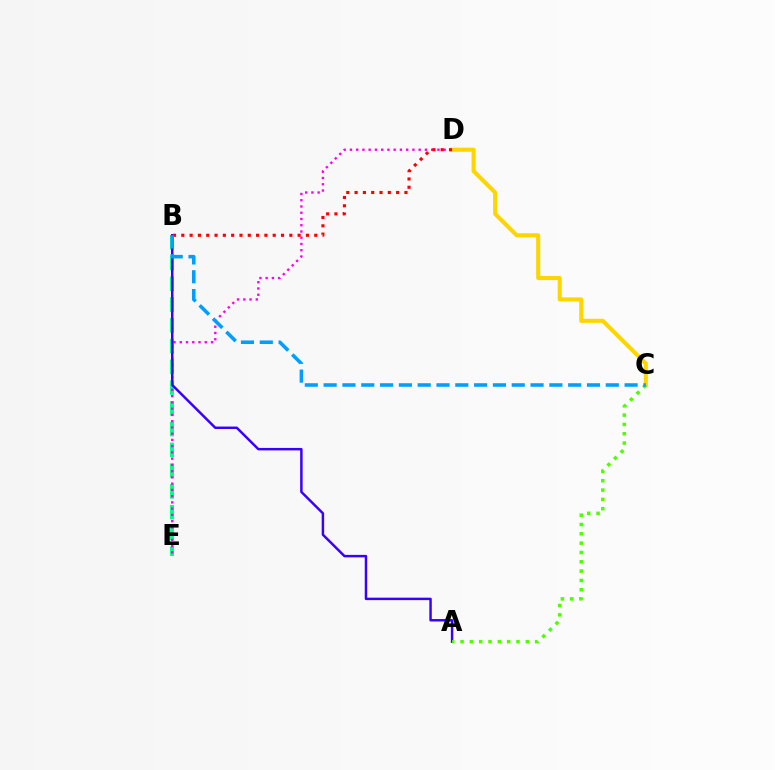{('B', 'E'): [{'color': '#00ff86', 'line_style': 'dashed', 'thickness': 2.82}], ('D', 'E'): [{'color': '#ff00ed', 'line_style': 'dotted', 'thickness': 1.7}], ('A', 'B'): [{'color': '#3700ff', 'line_style': 'solid', 'thickness': 1.77}], ('C', 'D'): [{'color': '#ffd500', 'line_style': 'solid', 'thickness': 2.93}], ('A', 'C'): [{'color': '#4fff00', 'line_style': 'dotted', 'thickness': 2.53}], ('B', 'D'): [{'color': '#ff0000', 'line_style': 'dotted', 'thickness': 2.26}], ('B', 'C'): [{'color': '#009eff', 'line_style': 'dashed', 'thickness': 2.56}]}